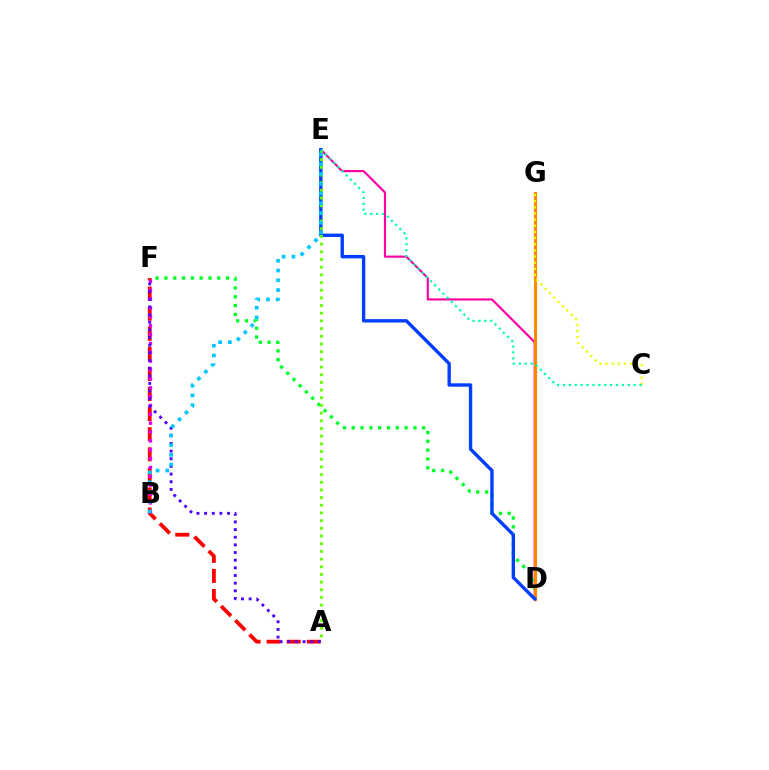{('A', 'F'): [{'color': '#ff0000', 'line_style': 'dashed', 'thickness': 2.73}, {'color': '#4f00ff', 'line_style': 'dotted', 'thickness': 2.08}], ('D', 'E'): [{'color': '#ff00a0', 'line_style': 'solid', 'thickness': 1.55}, {'color': '#003fff', 'line_style': 'solid', 'thickness': 2.43}], ('B', 'F'): [{'color': '#d600ff', 'line_style': 'dotted', 'thickness': 2.41}], ('D', 'F'): [{'color': '#00ff27', 'line_style': 'dotted', 'thickness': 2.39}], ('D', 'G'): [{'color': '#ff8800', 'line_style': 'solid', 'thickness': 2.24}], ('A', 'E'): [{'color': '#66ff00', 'line_style': 'dotted', 'thickness': 2.09}], ('B', 'E'): [{'color': '#00c7ff', 'line_style': 'dotted', 'thickness': 2.65}], ('C', 'G'): [{'color': '#eeff00', 'line_style': 'dotted', 'thickness': 1.67}], ('C', 'E'): [{'color': '#00ffaf', 'line_style': 'dotted', 'thickness': 1.6}]}